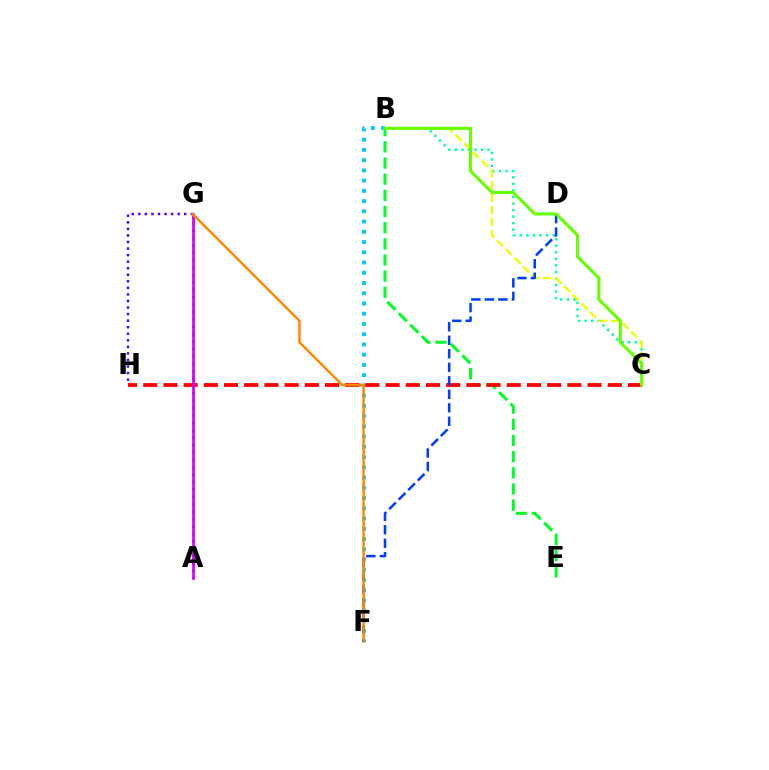{('B', 'E'): [{'color': '#00ff27', 'line_style': 'dashed', 'thickness': 2.2}], ('B', 'F'): [{'color': '#00c7ff', 'line_style': 'dotted', 'thickness': 2.78}], ('C', 'H'): [{'color': '#ff0000', 'line_style': 'dashed', 'thickness': 2.74}], ('B', 'C'): [{'color': '#00ffaf', 'line_style': 'dotted', 'thickness': 1.78}, {'color': '#eeff00', 'line_style': 'dashed', 'thickness': 1.67}, {'color': '#66ff00', 'line_style': 'solid', 'thickness': 2.22}], ('A', 'G'): [{'color': '#ff00a0', 'line_style': 'dotted', 'thickness': 2.01}, {'color': '#d600ff', 'line_style': 'solid', 'thickness': 1.96}], ('G', 'H'): [{'color': '#4f00ff', 'line_style': 'dotted', 'thickness': 1.78}], ('D', 'F'): [{'color': '#003fff', 'line_style': 'dashed', 'thickness': 1.83}], ('F', 'G'): [{'color': '#ff8800', 'line_style': 'solid', 'thickness': 1.78}]}